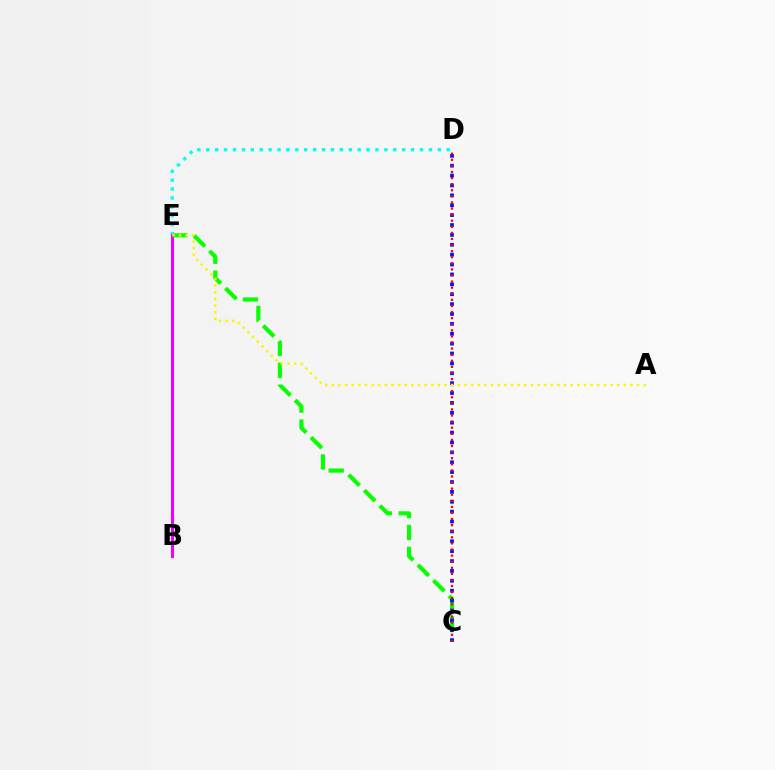{('C', 'E'): [{'color': '#08ff00', 'line_style': 'dashed', 'thickness': 2.98}], ('C', 'D'): [{'color': '#0010ff', 'line_style': 'dotted', 'thickness': 2.69}, {'color': '#ff0000', 'line_style': 'dotted', 'thickness': 1.65}], ('D', 'E'): [{'color': '#00fff6', 'line_style': 'dotted', 'thickness': 2.42}], ('B', 'E'): [{'color': '#ee00ff', 'line_style': 'solid', 'thickness': 2.17}], ('A', 'E'): [{'color': '#fcf500', 'line_style': 'dotted', 'thickness': 1.8}]}